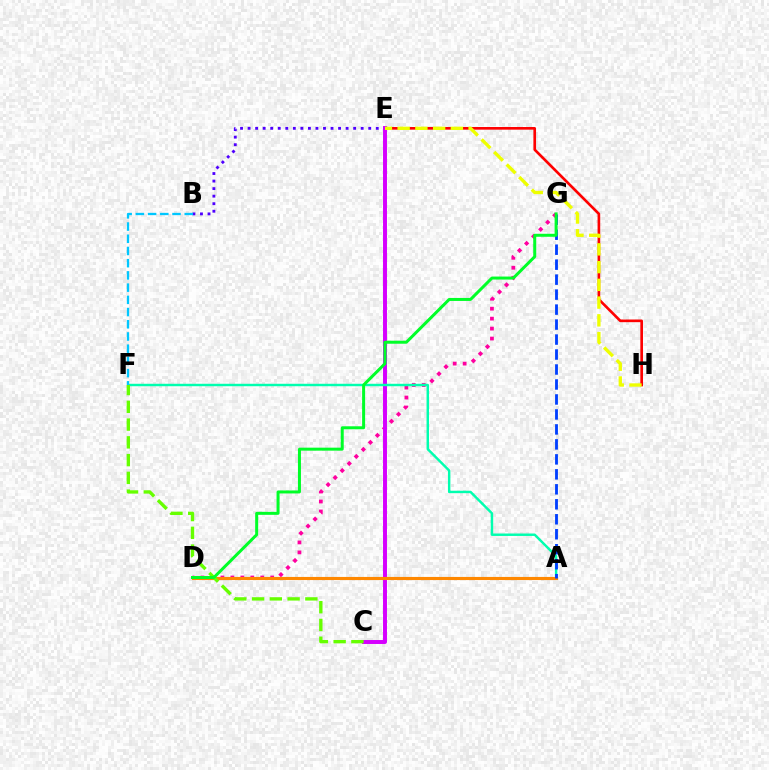{('E', 'H'): [{'color': '#ff0000', 'line_style': 'solid', 'thickness': 1.91}, {'color': '#eeff00', 'line_style': 'dashed', 'thickness': 2.41}], ('B', 'E'): [{'color': '#4f00ff', 'line_style': 'dotted', 'thickness': 2.05}], ('D', 'G'): [{'color': '#ff00a0', 'line_style': 'dotted', 'thickness': 2.71}, {'color': '#00ff27', 'line_style': 'solid', 'thickness': 2.16}], ('C', 'E'): [{'color': '#d600ff', 'line_style': 'solid', 'thickness': 2.84}], ('A', 'F'): [{'color': '#00ffaf', 'line_style': 'solid', 'thickness': 1.76}], ('B', 'F'): [{'color': '#00c7ff', 'line_style': 'dashed', 'thickness': 1.66}], ('A', 'D'): [{'color': '#ff8800', 'line_style': 'solid', 'thickness': 2.25}], ('A', 'G'): [{'color': '#003fff', 'line_style': 'dashed', 'thickness': 2.03}], ('C', 'F'): [{'color': '#66ff00', 'line_style': 'dashed', 'thickness': 2.41}]}